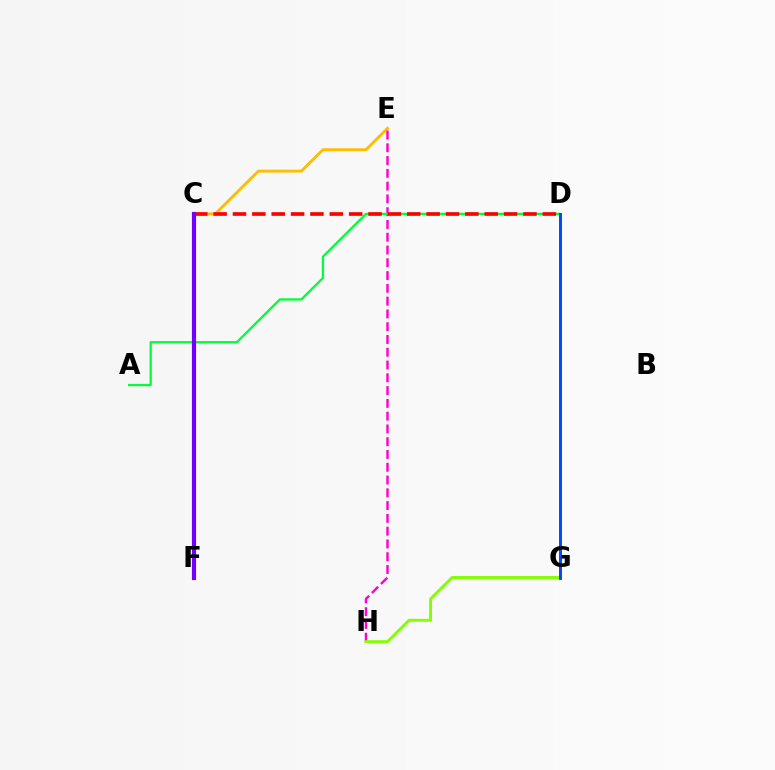{('C', 'E'): [{'color': '#ffbd00', 'line_style': 'solid', 'thickness': 2.07}], ('E', 'H'): [{'color': '#ff00cf', 'line_style': 'dashed', 'thickness': 1.74}], ('G', 'H'): [{'color': '#84ff00', 'line_style': 'solid', 'thickness': 2.09}], ('A', 'D'): [{'color': '#00ff39', 'line_style': 'solid', 'thickness': 1.66}], ('C', 'D'): [{'color': '#ff0000', 'line_style': 'dashed', 'thickness': 2.63}], ('D', 'G'): [{'color': '#004bff', 'line_style': 'solid', 'thickness': 2.13}], ('C', 'F'): [{'color': '#00fff6', 'line_style': 'solid', 'thickness': 2.61}, {'color': '#7200ff', 'line_style': 'solid', 'thickness': 2.98}]}